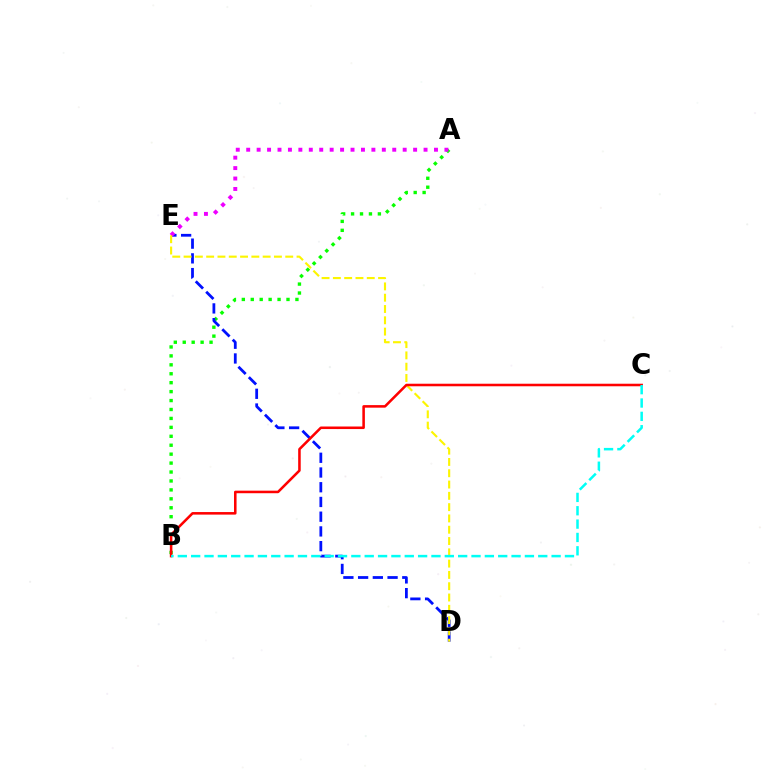{('A', 'B'): [{'color': '#08ff00', 'line_style': 'dotted', 'thickness': 2.43}], ('D', 'E'): [{'color': '#0010ff', 'line_style': 'dashed', 'thickness': 2.0}, {'color': '#fcf500', 'line_style': 'dashed', 'thickness': 1.53}], ('A', 'E'): [{'color': '#ee00ff', 'line_style': 'dotted', 'thickness': 2.83}], ('B', 'C'): [{'color': '#ff0000', 'line_style': 'solid', 'thickness': 1.84}, {'color': '#00fff6', 'line_style': 'dashed', 'thickness': 1.81}]}